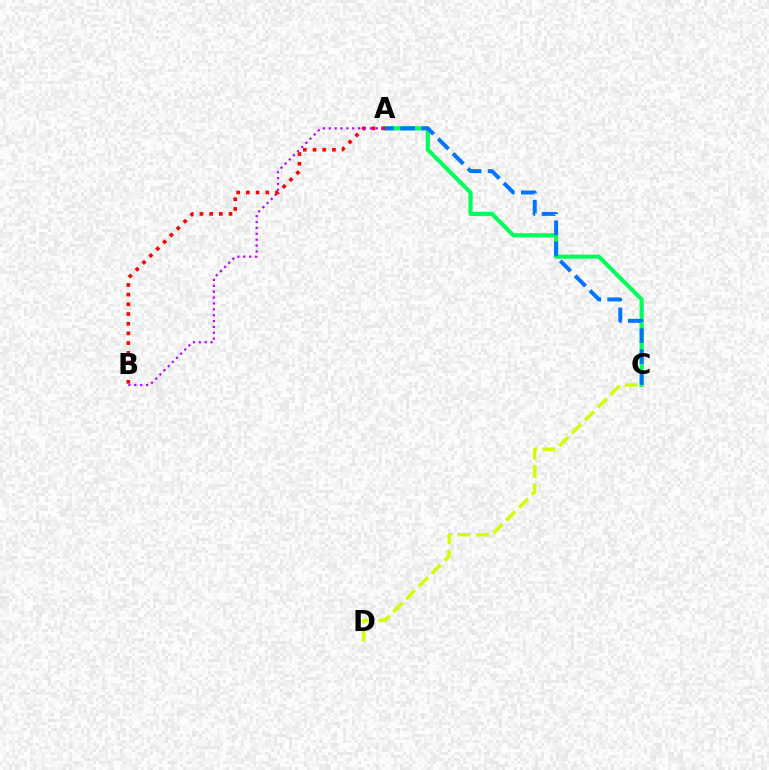{('A', 'C'): [{'color': '#00ff5c', 'line_style': 'solid', 'thickness': 2.98}, {'color': '#0074ff', 'line_style': 'dashed', 'thickness': 2.86}], ('A', 'B'): [{'color': '#ff0000', 'line_style': 'dotted', 'thickness': 2.63}, {'color': '#b900ff', 'line_style': 'dotted', 'thickness': 1.6}], ('C', 'D'): [{'color': '#d1ff00', 'line_style': 'dashed', 'thickness': 2.47}]}